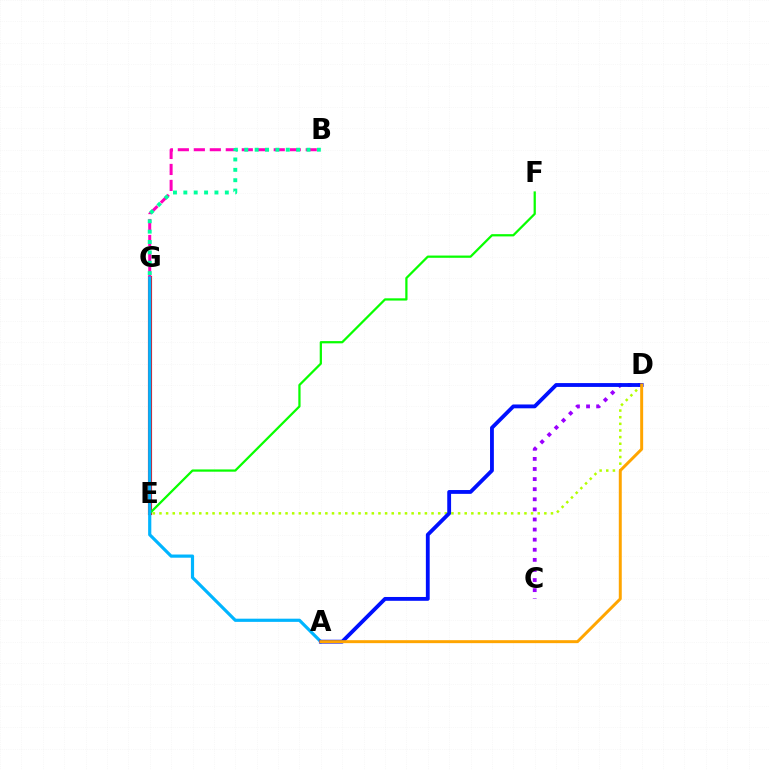{('D', 'E'): [{'color': '#b3ff00', 'line_style': 'dotted', 'thickness': 1.8}], ('E', 'G'): [{'color': '#ff0000', 'line_style': 'solid', 'thickness': 2.98}], ('E', 'F'): [{'color': '#08ff00', 'line_style': 'solid', 'thickness': 1.62}], ('C', 'D'): [{'color': '#9b00ff', 'line_style': 'dotted', 'thickness': 2.74}], ('B', 'G'): [{'color': '#ff00bd', 'line_style': 'dashed', 'thickness': 2.17}, {'color': '#00ff9d', 'line_style': 'dotted', 'thickness': 2.82}], ('A', 'G'): [{'color': '#00b5ff', 'line_style': 'solid', 'thickness': 2.29}], ('A', 'D'): [{'color': '#0010ff', 'line_style': 'solid', 'thickness': 2.76}, {'color': '#ffa500', 'line_style': 'solid', 'thickness': 2.14}]}